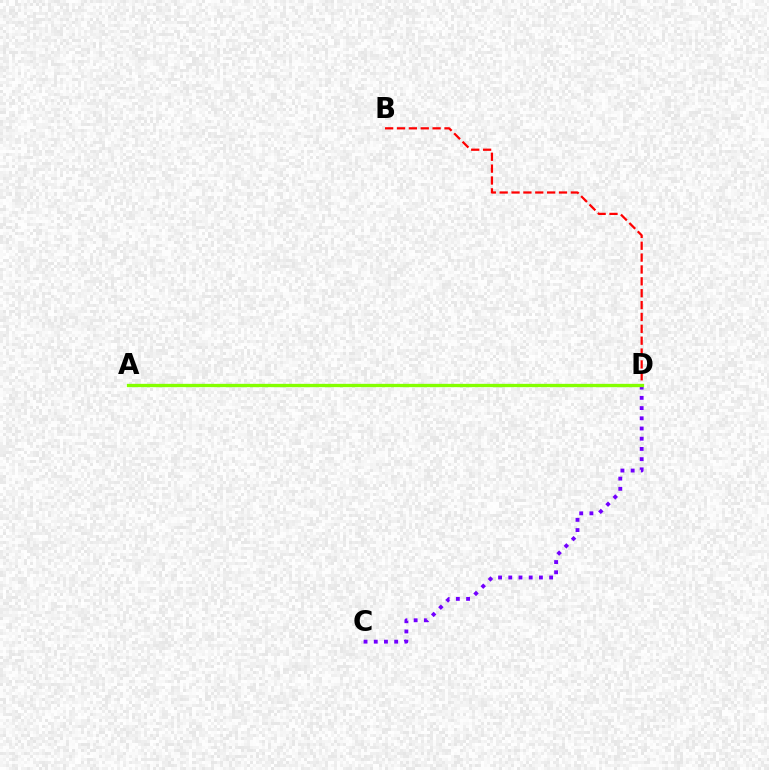{('A', 'D'): [{'color': '#00fff6', 'line_style': 'dotted', 'thickness': 2.19}, {'color': '#84ff00', 'line_style': 'solid', 'thickness': 2.38}], ('B', 'D'): [{'color': '#ff0000', 'line_style': 'dashed', 'thickness': 1.61}], ('C', 'D'): [{'color': '#7200ff', 'line_style': 'dotted', 'thickness': 2.77}]}